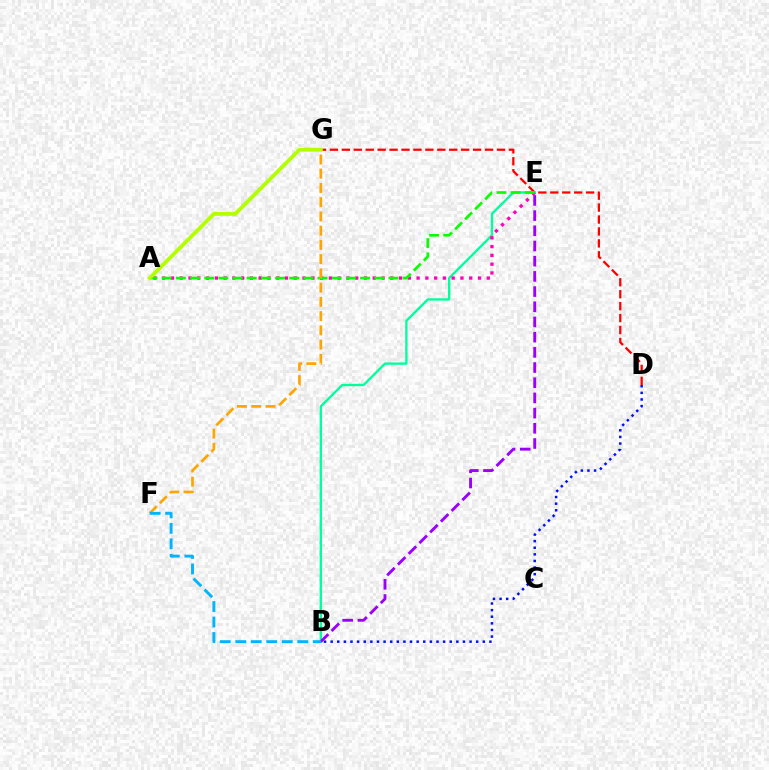{('D', 'G'): [{'color': '#ff0000', 'line_style': 'dashed', 'thickness': 1.62}], ('B', 'E'): [{'color': '#00ff9d', 'line_style': 'solid', 'thickness': 1.69}, {'color': '#9b00ff', 'line_style': 'dashed', 'thickness': 2.06}], ('A', 'E'): [{'color': '#ff00bd', 'line_style': 'dotted', 'thickness': 2.38}, {'color': '#08ff00', 'line_style': 'dashed', 'thickness': 1.93}], ('B', 'D'): [{'color': '#0010ff', 'line_style': 'dotted', 'thickness': 1.8}], ('F', 'G'): [{'color': '#ffa500', 'line_style': 'dashed', 'thickness': 1.93}], ('A', 'G'): [{'color': '#b3ff00', 'line_style': 'solid', 'thickness': 2.75}], ('B', 'F'): [{'color': '#00b5ff', 'line_style': 'dashed', 'thickness': 2.1}]}